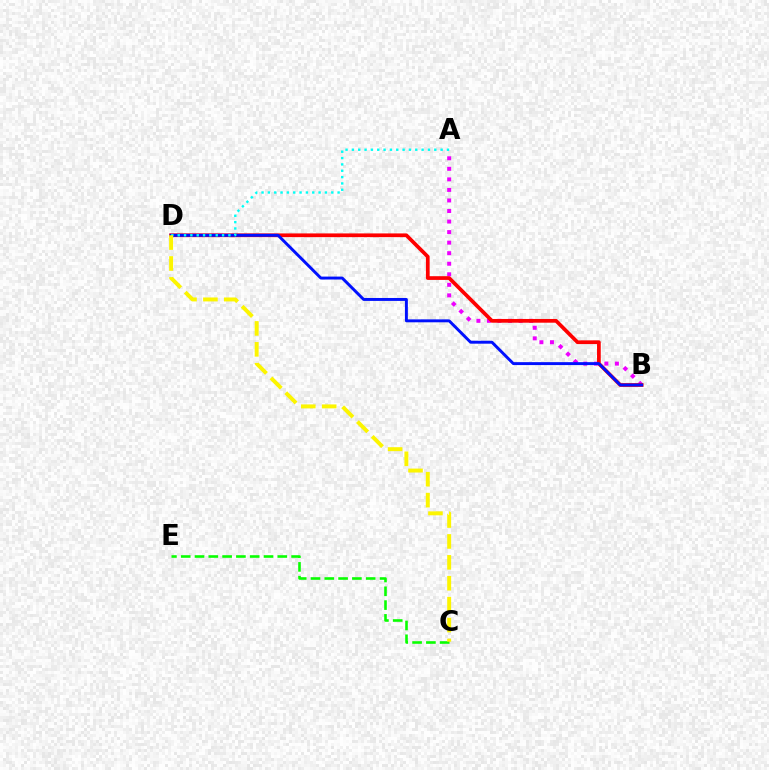{('A', 'B'): [{'color': '#ee00ff', 'line_style': 'dotted', 'thickness': 2.87}], ('C', 'E'): [{'color': '#08ff00', 'line_style': 'dashed', 'thickness': 1.87}], ('B', 'D'): [{'color': '#ff0000', 'line_style': 'solid', 'thickness': 2.68}, {'color': '#0010ff', 'line_style': 'solid', 'thickness': 2.11}], ('A', 'D'): [{'color': '#00fff6', 'line_style': 'dotted', 'thickness': 1.72}], ('C', 'D'): [{'color': '#fcf500', 'line_style': 'dashed', 'thickness': 2.84}]}